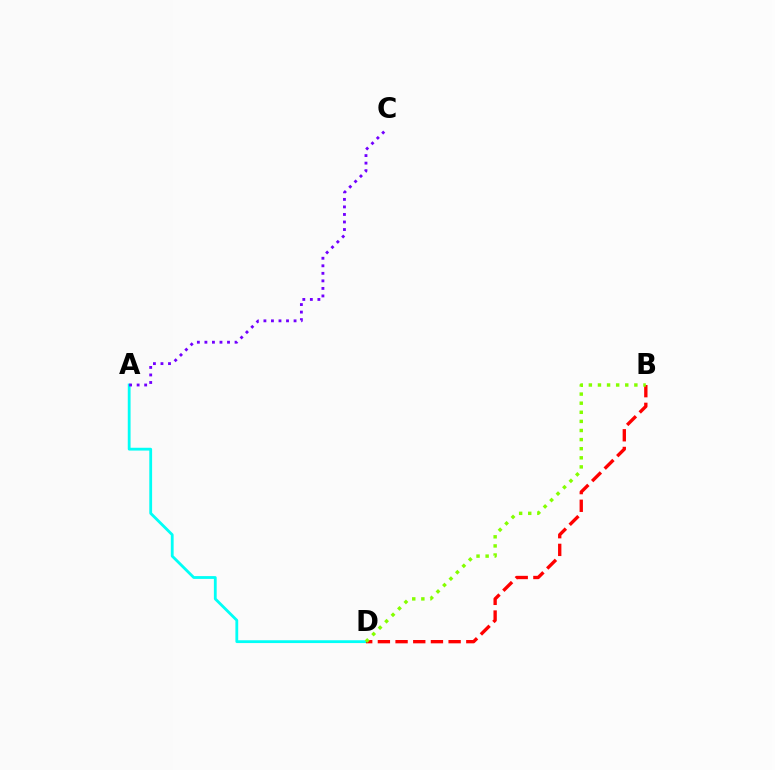{('A', 'D'): [{'color': '#00fff6', 'line_style': 'solid', 'thickness': 2.02}], ('B', 'D'): [{'color': '#ff0000', 'line_style': 'dashed', 'thickness': 2.4}, {'color': '#84ff00', 'line_style': 'dotted', 'thickness': 2.47}], ('A', 'C'): [{'color': '#7200ff', 'line_style': 'dotted', 'thickness': 2.05}]}